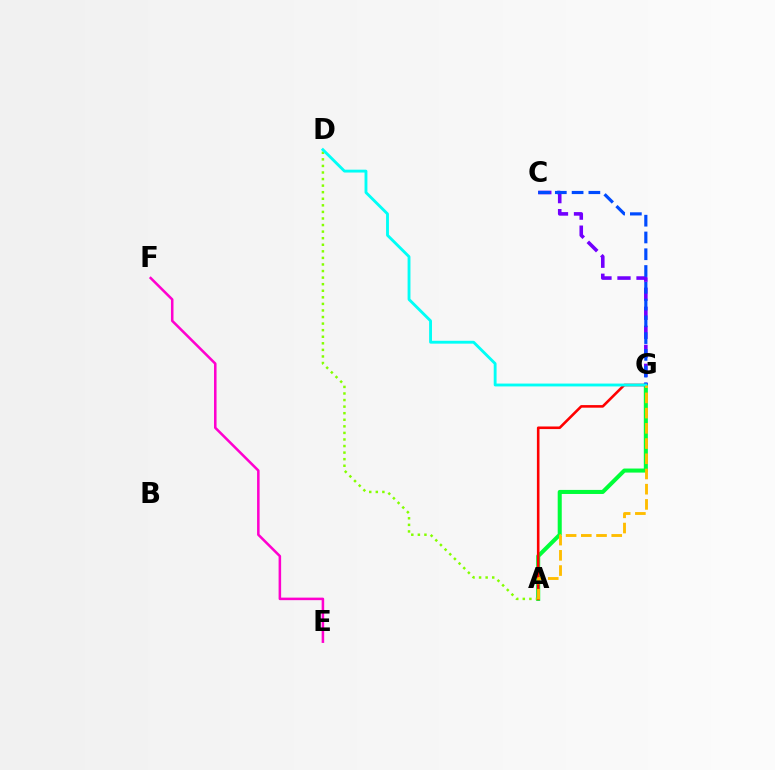{('A', 'G'): [{'color': '#00ff39', 'line_style': 'solid', 'thickness': 2.92}, {'color': '#ff0000', 'line_style': 'solid', 'thickness': 1.87}, {'color': '#ffbd00', 'line_style': 'dashed', 'thickness': 2.07}], ('A', 'D'): [{'color': '#84ff00', 'line_style': 'dotted', 'thickness': 1.79}], ('C', 'G'): [{'color': '#7200ff', 'line_style': 'dashed', 'thickness': 2.58}, {'color': '#004bff', 'line_style': 'dashed', 'thickness': 2.28}], ('D', 'G'): [{'color': '#00fff6', 'line_style': 'solid', 'thickness': 2.06}], ('E', 'F'): [{'color': '#ff00cf', 'line_style': 'solid', 'thickness': 1.83}]}